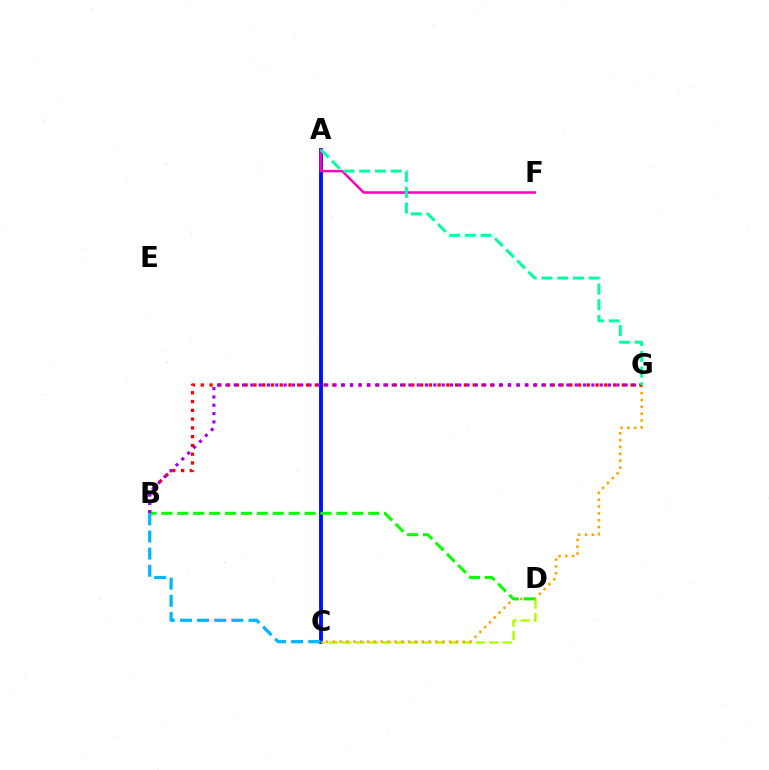{('A', 'C'): [{'color': '#0010ff', 'line_style': 'solid', 'thickness': 2.8}], ('C', 'D'): [{'color': '#b3ff00', 'line_style': 'dashed', 'thickness': 1.81}], ('A', 'F'): [{'color': '#ff00bd', 'line_style': 'solid', 'thickness': 1.81}], ('C', 'G'): [{'color': '#ffa500', 'line_style': 'dotted', 'thickness': 1.86}], ('B', 'G'): [{'color': '#ff0000', 'line_style': 'dotted', 'thickness': 2.38}, {'color': '#9b00ff', 'line_style': 'dotted', 'thickness': 2.26}], ('B', 'D'): [{'color': '#08ff00', 'line_style': 'dashed', 'thickness': 2.16}], ('A', 'G'): [{'color': '#00ff9d', 'line_style': 'dashed', 'thickness': 2.14}], ('B', 'C'): [{'color': '#00b5ff', 'line_style': 'dashed', 'thickness': 2.33}]}